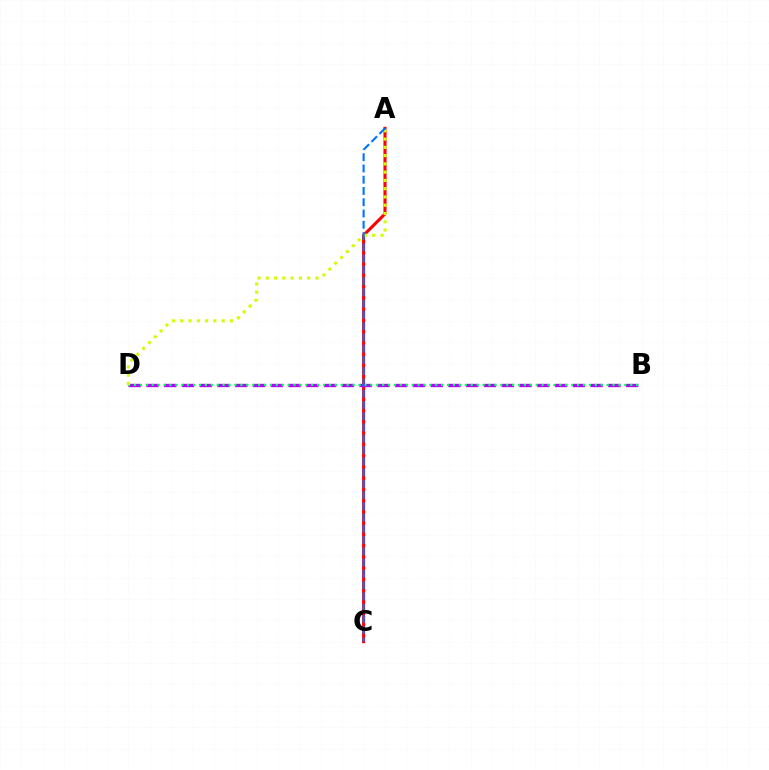{('A', 'C'): [{'color': '#ff0000', 'line_style': 'solid', 'thickness': 2.22}, {'color': '#0074ff', 'line_style': 'dashed', 'thickness': 1.53}], ('B', 'D'): [{'color': '#b900ff', 'line_style': 'dashed', 'thickness': 2.41}, {'color': '#00ff5c', 'line_style': 'dotted', 'thickness': 1.61}], ('A', 'D'): [{'color': '#d1ff00', 'line_style': 'dotted', 'thickness': 2.25}]}